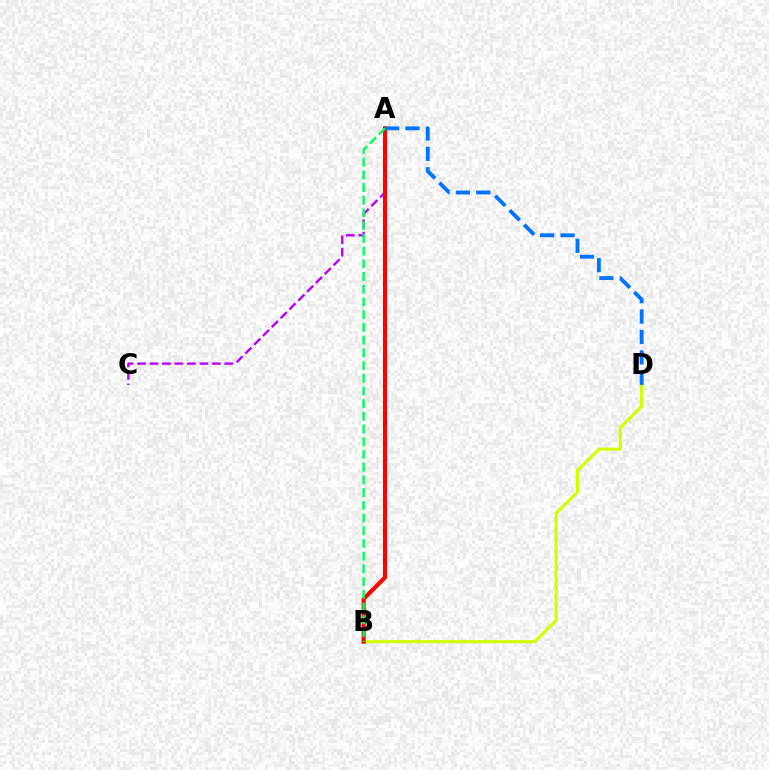{('B', 'D'): [{'color': '#d1ff00', 'line_style': 'solid', 'thickness': 2.28}], ('A', 'C'): [{'color': '#b900ff', 'line_style': 'dashed', 'thickness': 1.69}], ('A', 'B'): [{'color': '#ff0000', 'line_style': 'solid', 'thickness': 2.95}, {'color': '#00ff5c', 'line_style': 'dashed', 'thickness': 1.73}], ('A', 'D'): [{'color': '#0074ff', 'line_style': 'dashed', 'thickness': 2.77}]}